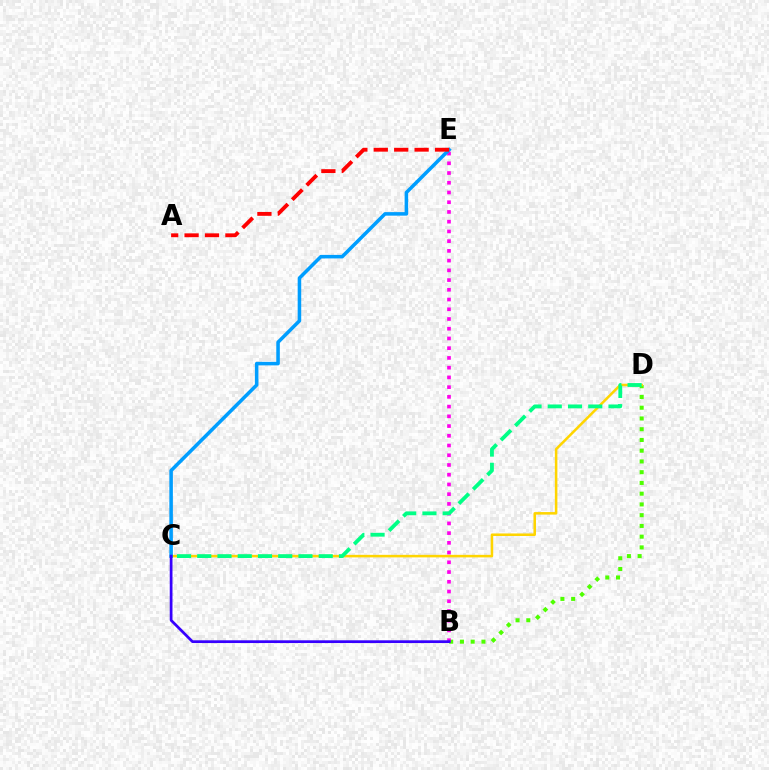{('B', 'D'): [{'color': '#4fff00', 'line_style': 'dotted', 'thickness': 2.92}], ('B', 'E'): [{'color': '#ff00ed', 'line_style': 'dotted', 'thickness': 2.64}], ('C', 'D'): [{'color': '#ffd500', 'line_style': 'solid', 'thickness': 1.82}, {'color': '#00ff86', 'line_style': 'dashed', 'thickness': 2.75}], ('C', 'E'): [{'color': '#009eff', 'line_style': 'solid', 'thickness': 2.55}], ('B', 'C'): [{'color': '#3700ff', 'line_style': 'solid', 'thickness': 1.97}], ('A', 'E'): [{'color': '#ff0000', 'line_style': 'dashed', 'thickness': 2.77}]}